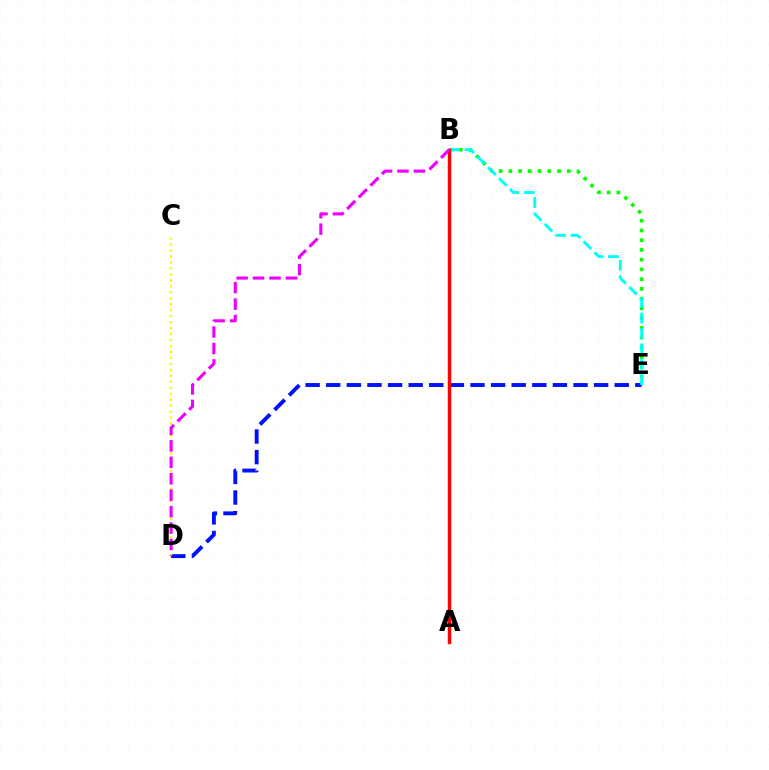{('B', 'E'): [{'color': '#08ff00', 'line_style': 'dotted', 'thickness': 2.65}, {'color': '#00fff6', 'line_style': 'dashed', 'thickness': 2.09}], ('D', 'E'): [{'color': '#0010ff', 'line_style': 'dashed', 'thickness': 2.8}], ('C', 'D'): [{'color': '#fcf500', 'line_style': 'dotted', 'thickness': 1.62}], ('A', 'B'): [{'color': '#ff0000', 'line_style': 'solid', 'thickness': 2.47}], ('B', 'D'): [{'color': '#ee00ff', 'line_style': 'dashed', 'thickness': 2.23}]}